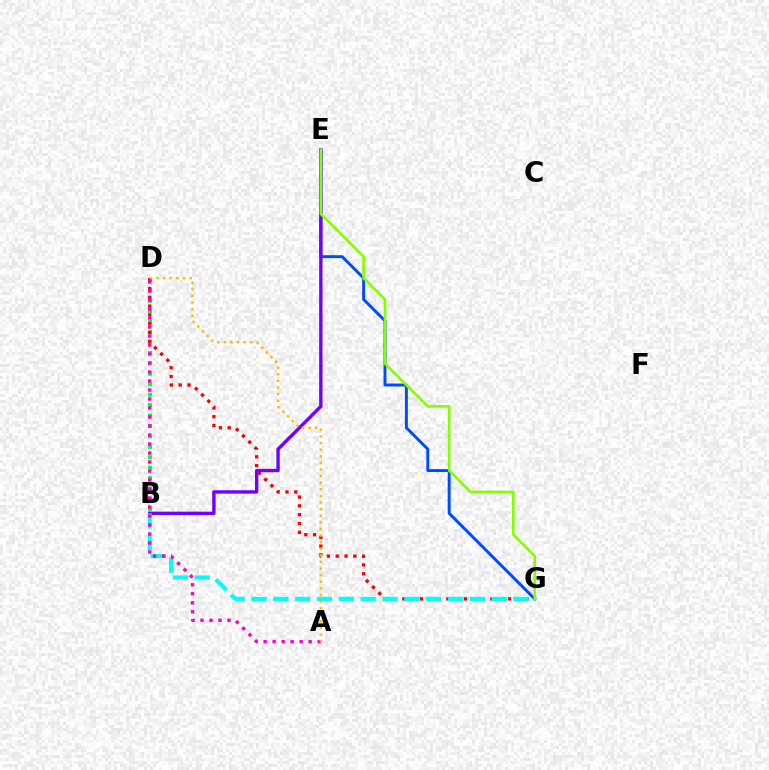{('E', 'G'): [{'color': '#004bff', 'line_style': 'solid', 'thickness': 2.11}, {'color': '#84ff00', 'line_style': 'solid', 'thickness': 1.91}], ('B', 'D'): [{'color': '#00ff39', 'line_style': 'dotted', 'thickness': 2.83}], ('D', 'G'): [{'color': '#ff0000', 'line_style': 'dotted', 'thickness': 2.39}], ('B', 'E'): [{'color': '#7200ff', 'line_style': 'solid', 'thickness': 2.43}], ('B', 'G'): [{'color': '#00fff6', 'line_style': 'dashed', 'thickness': 2.97}], ('A', 'D'): [{'color': '#ff00cf', 'line_style': 'dotted', 'thickness': 2.45}, {'color': '#ffbd00', 'line_style': 'dotted', 'thickness': 1.79}]}